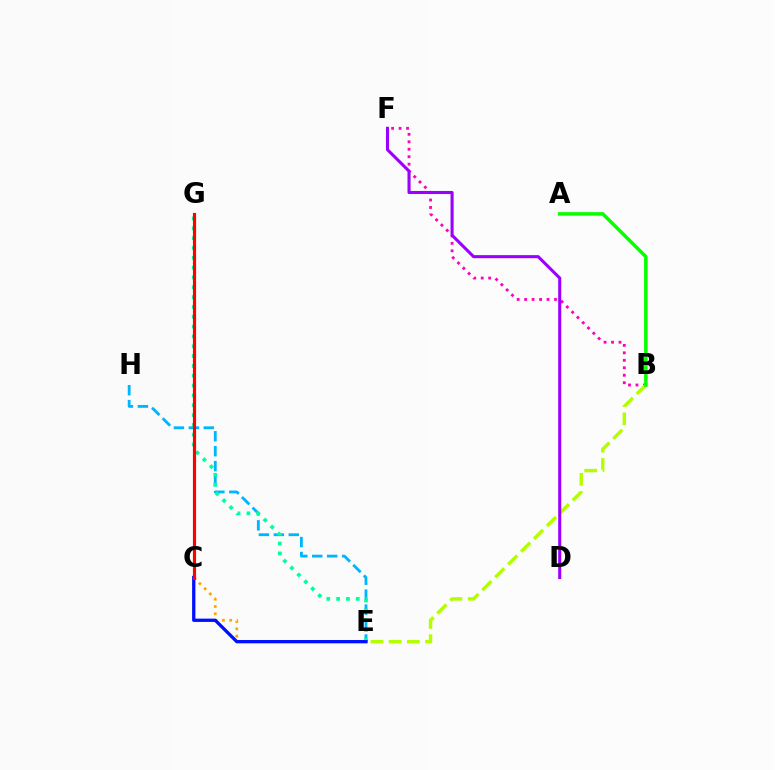{('B', 'F'): [{'color': '#ff00bd', 'line_style': 'dotted', 'thickness': 2.03}], ('B', 'E'): [{'color': '#b3ff00', 'line_style': 'dashed', 'thickness': 2.47}], ('E', 'H'): [{'color': '#00b5ff', 'line_style': 'dashed', 'thickness': 2.03}], ('D', 'F'): [{'color': '#9b00ff', 'line_style': 'solid', 'thickness': 2.21}], ('E', 'G'): [{'color': '#00ff9d', 'line_style': 'dotted', 'thickness': 2.67}], ('C', 'E'): [{'color': '#ffa500', 'line_style': 'dotted', 'thickness': 1.99}, {'color': '#0010ff', 'line_style': 'solid', 'thickness': 2.37}], ('C', 'G'): [{'color': '#ff0000', 'line_style': 'solid', 'thickness': 2.28}], ('A', 'B'): [{'color': '#08ff00', 'line_style': 'solid', 'thickness': 2.54}]}